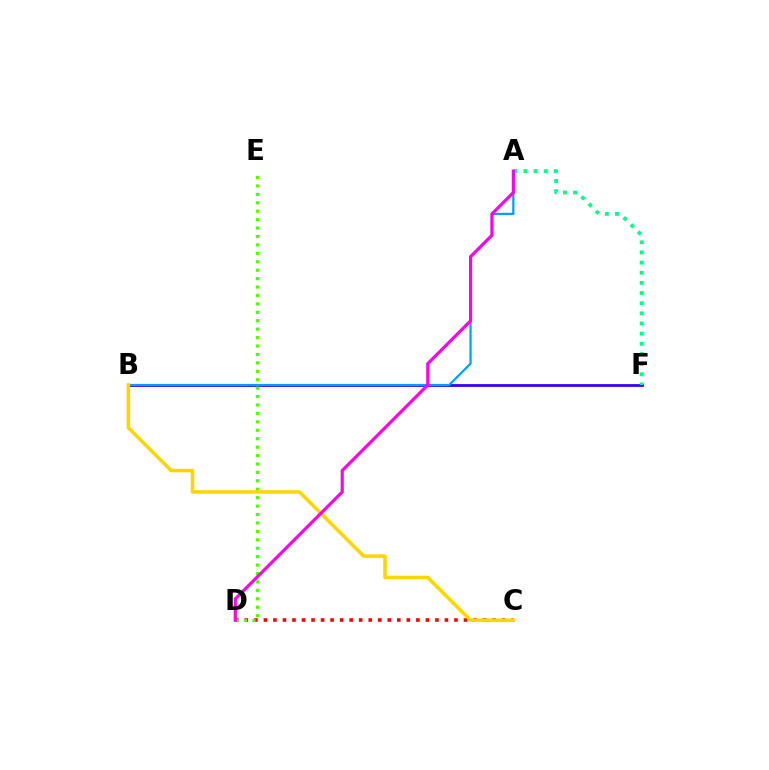{('C', 'D'): [{'color': '#ff0000', 'line_style': 'dotted', 'thickness': 2.59}], ('B', 'F'): [{'color': '#3700ff', 'line_style': 'solid', 'thickness': 2.01}], ('A', 'B'): [{'color': '#009eff', 'line_style': 'solid', 'thickness': 1.6}], ('A', 'F'): [{'color': '#00ff86', 'line_style': 'dotted', 'thickness': 2.76}], ('D', 'E'): [{'color': '#4fff00', 'line_style': 'dotted', 'thickness': 2.29}], ('B', 'C'): [{'color': '#ffd500', 'line_style': 'solid', 'thickness': 2.55}], ('A', 'D'): [{'color': '#ff00ed', 'line_style': 'solid', 'thickness': 2.26}]}